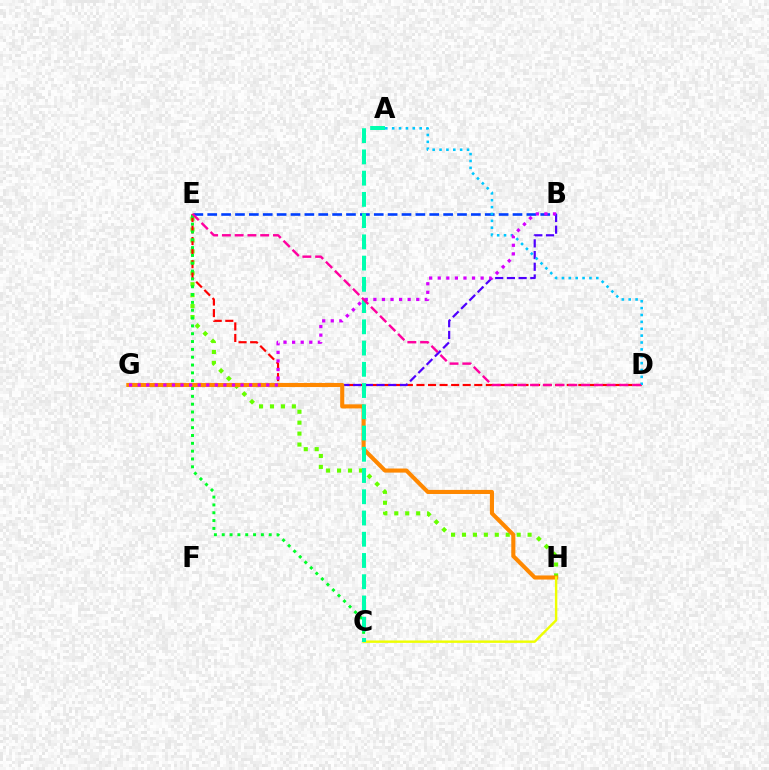{('E', 'H'): [{'color': '#66ff00', 'line_style': 'dotted', 'thickness': 2.97}], ('D', 'E'): [{'color': '#ff0000', 'line_style': 'dashed', 'thickness': 1.57}, {'color': '#ff00a0', 'line_style': 'dashed', 'thickness': 1.73}], ('B', 'G'): [{'color': '#4f00ff', 'line_style': 'dashed', 'thickness': 1.59}, {'color': '#d600ff', 'line_style': 'dotted', 'thickness': 2.33}], ('C', 'E'): [{'color': '#00ff27', 'line_style': 'dotted', 'thickness': 2.13}], ('B', 'E'): [{'color': '#003fff', 'line_style': 'dashed', 'thickness': 1.89}], ('G', 'H'): [{'color': '#ff8800', 'line_style': 'solid', 'thickness': 2.94}], ('C', 'H'): [{'color': '#eeff00', 'line_style': 'solid', 'thickness': 1.73}], ('A', 'D'): [{'color': '#00c7ff', 'line_style': 'dotted', 'thickness': 1.87}], ('A', 'C'): [{'color': '#00ffaf', 'line_style': 'dashed', 'thickness': 2.89}]}